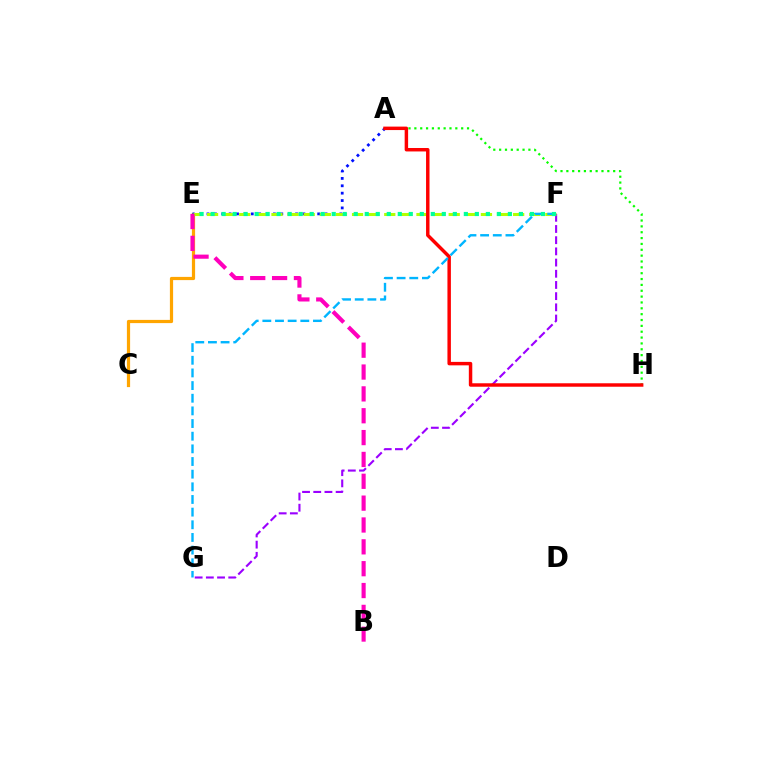{('C', 'E'): [{'color': '#ffa500', 'line_style': 'solid', 'thickness': 2.31}], ('A', 'E'): [{'color': '#0010ff', 'line_style': 'dotted', 'thickness': 2.0}], ('F', 'G'): [{'color': '#9b00ff', 'line_style': 'dashed', 'thickness': 1.52}, {'color': '#00b5ff', 'line_style': 'dashed', 'thickness': 1.72}], ('A', 'H'): [{'color': '#08ff00', 'line_style': 'dotted', 'thickness': 1.59}, {'color': '#ff0000', 'line_style': 'solid', 'thickness': 2.49}], ('E', 'F'): [{'color': '#b3ff00', 'line_style': 'dashed', 'thickness': 2.19}, {'color': '#00ff9d', 'line_style': 'dotted', 'thickness': 2.99}], ('B', 'E'): [{'color': '#ff00bd', 'line_style': 'dashed', 'thickness': 2.97}]}